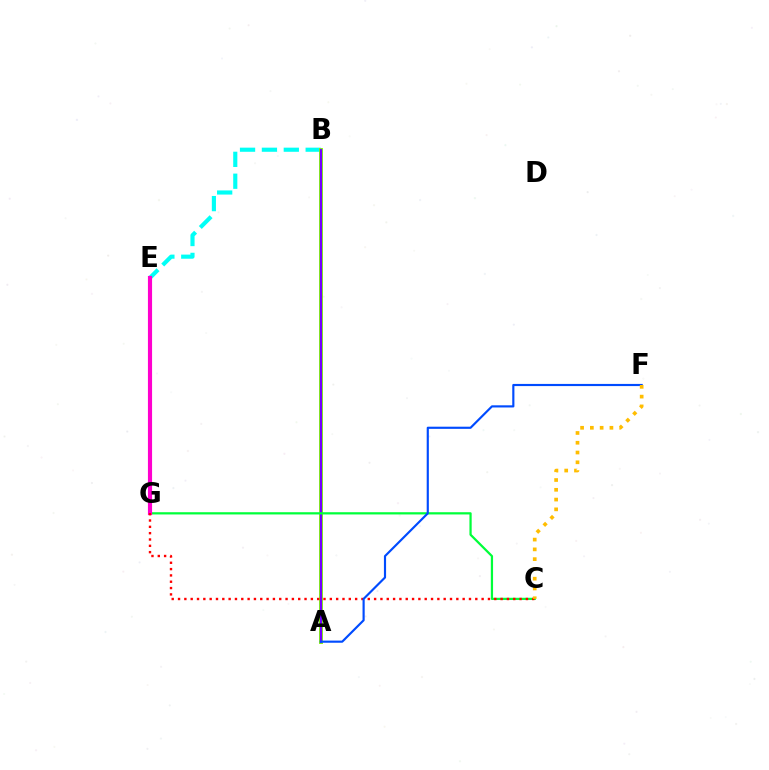{('B', 'E'): [{'color': '#00fff6', 'line_style': 'dashed', 'thickness': 2.97}], ('A', 'B'): [{'color': '#84ff00', 'line_style': 'solid', 'thickness': 2.83}, {'color': '#7200ff', 'line_style': 'solid', 'thickness': 1.61}], ('C', 'G'): [{'color': '#00ff39', 'line_style': 'solid', 'thickness': 1.61}, {'color': '#ff0000', 'line_style': 'dotted', 'thickness': 1.72}], ('E', 'G'): [{'color': '#ff00cf', 'line_style': 'solid', 'thickness': 2.98}], ('A', 'F'): [{'color': '#004bff', 'line_style': 'solid', 'thickness': 1.55}], ('C', 'F'): [{'color': '#ffbd00', 'line_style': 'dotted', 'thickness': 2.66}]}